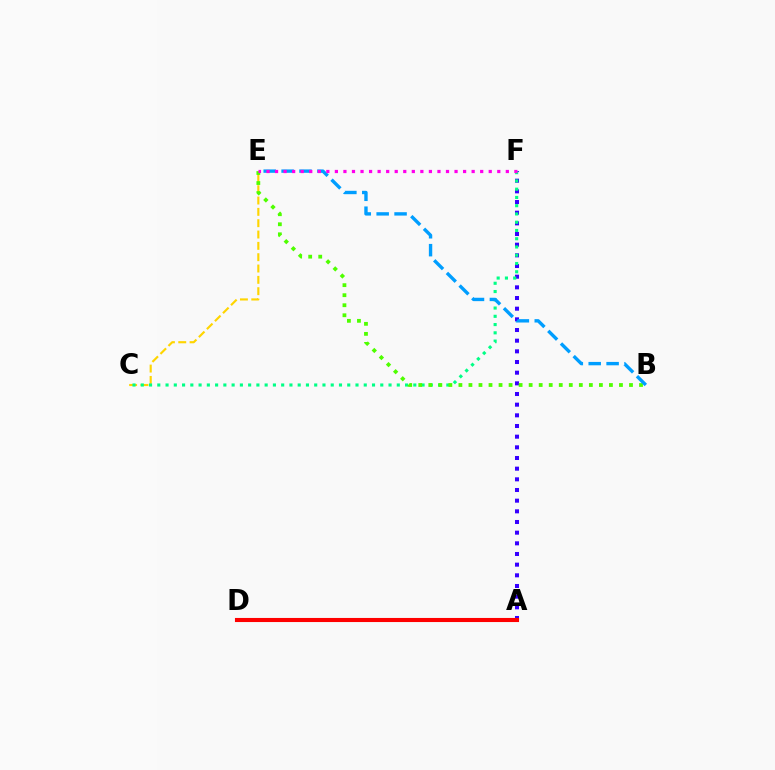{('A', 'F'): [{'color': '#3700ff', 'line_style': 'dotted', 'thickness': 2.9}], ('C', 'E'): [{'color': '#ffd500', 'line_style': 'dashed', 'thickness': 1.54}], ('C', 'F'): [{'color': '#00ff86', 'line_style': 'dotted', 'thickness': 2.24}], ('B', 'E'): [{'color': '#4fff00', 'line_style': 'dotted', 'thickness': 2.73}, {'color': '#009eff', 'line_style': 'dashed', 'thickness': 2.43}], ('E', 'F'): [{'color': '#ff00ed', 'line_style': 'dotted', 'thickness': 2.32}], ('A', 'D'): [{'color': '#ff0000', 'line_style': 'solid', 'thickness': 2.95}]}